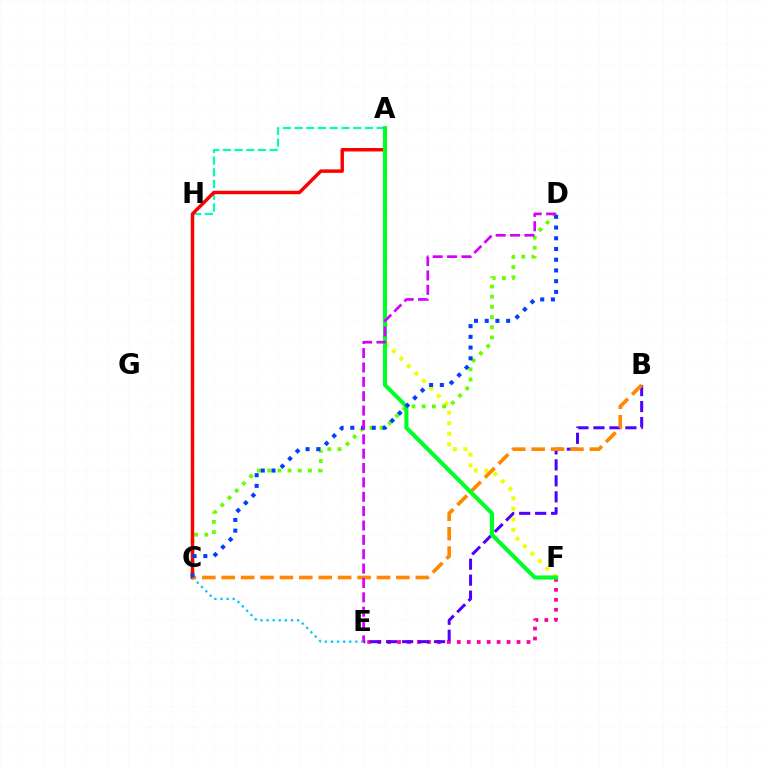{('C', 'E'): [{'color': '#00c7ff', 'line_style': 'dotted', 'thickness': 1.66}], ('A', 'F'): [{'color': '#eeff00', 'line_style': 'dotted', 'thickness': 2.87}, {'color': '#00ff27', 'line_style': 'solid', 'thickness': 2.96}], ('A', 'H'): [{'color': '#00ffaf', 'line_style': 'dashed', 'thickness': 1.59}], ('E', 'F'): [{'color': '#ff00a0', 'line_style': 'dotted', 'thickness': 2.71}], ('C', 'D'): [{'color': '#66ff00', 'line_style': 'dotted', 'thickness': 2.77}, {'color': '#003fff', 'line_style': 'dotted', 'thickness': 2.91}], ('B', 'E'): [{'color': '#4f00ff', 'line_style': 'dashed', 'thickness': 2.17}], ('A', 'C'): [{'color': '#ff0000', 'line_style': 'solid', 'thickness': 2.49}], ('B', 'C'): [{'color': '#ff8800', 'line_style': 'dashed', 'thickness': 2.64}], ('D', 'E'): [{'color': '#d600ff', 'line_style': 'dashed', 'thickness': 1.95}]}